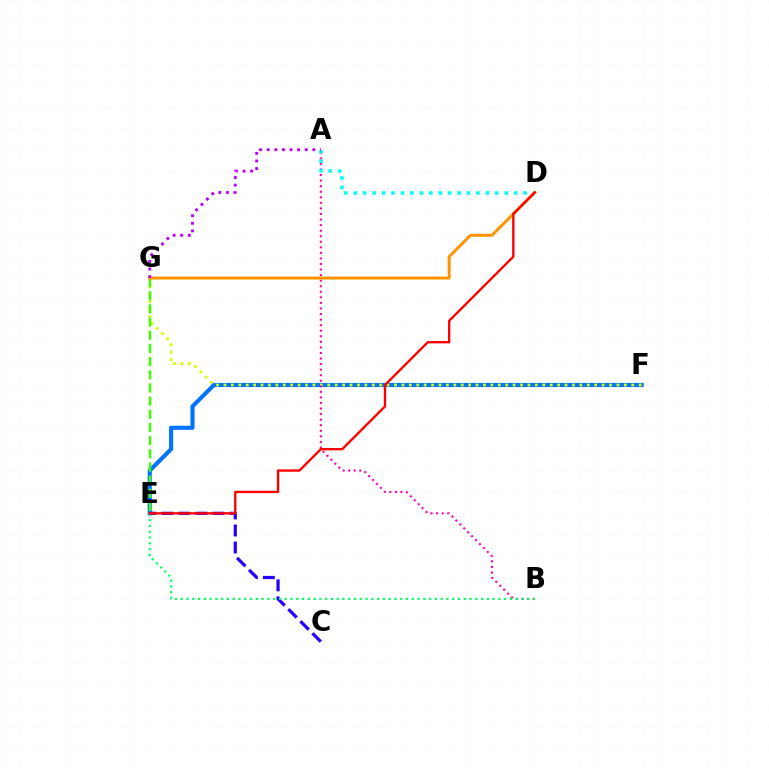{('E', 'F'): [{'color': '#0074ff', 'line_style': 'solid', 'thickness': 2.97}], ('F', 'G'): [{'color': '#d1ff00', 'line_style': 'dotted', 'thickness': 2.01}], ('E', 'G'): [{'color': '#3dff00', 'line_style': 'dashed', 'thickness': 1.79}], ('A', 'B'): [{'color': '#ff00ac', 'line_style': 'dotted', 'thickness': 1.51}], ('C', 'E'): [{'color': '#2500ff', 'line_style': 'dashed', 'thickness': 2.31}], ('B', 'E'): [{'color': '#00ff5c', 'line_style': 'dotted', 'thickness': 1.57}], ('A', 'D'): [{'color': '#00fff6', 'line_style': 'dotted', 'thickness': 2.56}], ('D', 'G'): [{'color': '#ff9400', 'line_style': 'solid', 'thickness': 2.14}], ('A', 'G'): [{'color': '#b900ff', 'line_style': 'dotted', 'thickness': 2.06}], ('D', 'E'): [{'color': '#ff0000', 'line_style': 'solid', 'thickness': 1.69}]}